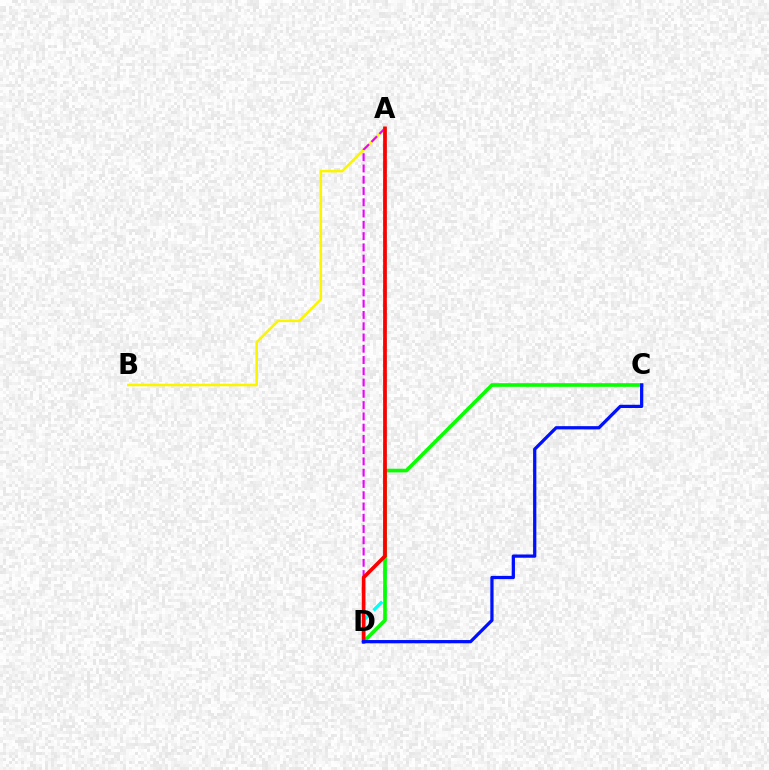{('A', 'B'): [{'color': '#fcf500', 'line_style': 'solid', 'thickness': 1.85}], ('A', 'D'): [{'color': '#ee00ff', 'line_style': 'dashed', 'thickness': 1.53}, {'color': '#00fff6', 'line_style': 'dashed', 'thickness': 2.4}, {'color': '#ff0000', 'line_style': 'solid', 'thickness': 2.67}], ('C', 'D'): [{'color': '#08ff00', 'line_style': 'solid', 'thickness': 2.62}, {'color': '#0010ff', 'line_style': 'solid', 'thickness': 2.35}]}